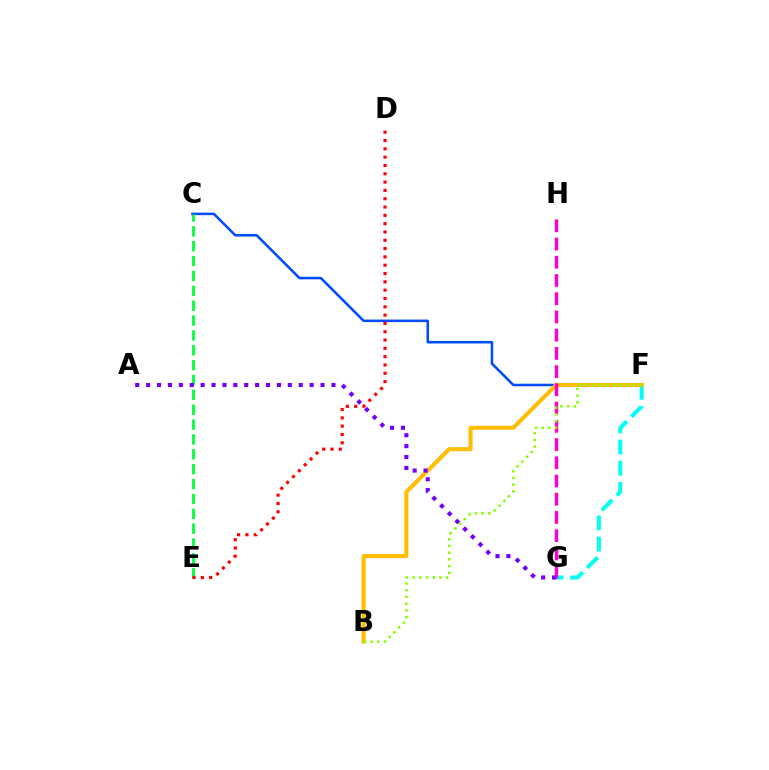{('F', 'G'): [{'color': '#00fff6', 'line_style': 'dashed', 'thickness': 2.88}], ('C', 'F'): [{'color': '#004bff', 'line_style': 'solid', 'thickness': 1.83}], ('B', 'F'): [{'color': '#ffbd00', 'line_style': 'solid', 'thickness': 2.92}, {'color': '#84ff00', 'line_style': 'dotted', 'thickness': 1.82}], ('C', 'E'): [{'color': '#00ff39', 'line_style': 'dashed', 'thickness': 2.02}], ('G', 'H'): [{'color': '#ff00cf', 'line_style': 'dashed', 'thickness': 2.48}], ('D', 'E'): [{'color': '#ff0000', 'line_style': 'dotted', 'thickness': 2.26}], ('A', 'G'): [{'color': '#7200ff', 'line_style': 'dotted', 'thickness': 2.96}]}